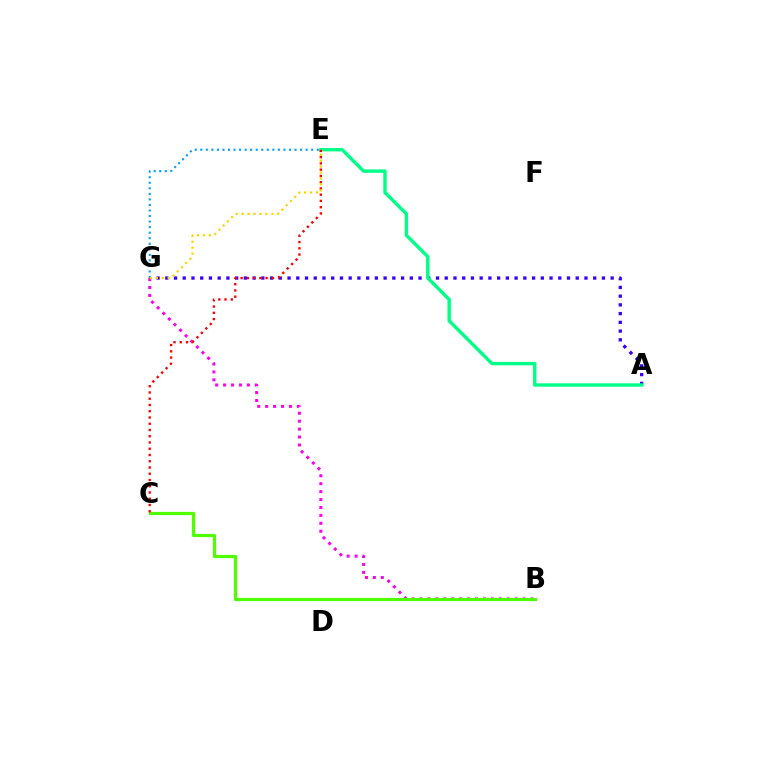{('A', 'G'): [{'color': '#3700ff', 'line_style': 'dotted', 'thickness': 2.37}], ('E', 'G'): [{'color': '#009eff', 'line_style': 'dotted', 'thickness': 1.51}, {'color': '#ffd500', 'line_style': 'dotted', 'thickness': 1.62}], ('A', 'E'): [{'color': '#00ff86', 'line_style': 'solid', 'thickness': 2.44}], ('B', 'G'): [{'color': '#ff00ed', 'line_style': 'dotted', 'thickness': 2.15}], ('B', 'C'): [{'color': '#4fff00', 'line_style': 'solid', 'thickness': 2.3}], ('C', 'E'): [{'color': '#ff0000', 'line_style': 'dotted', 'thickness': 1.7}]}